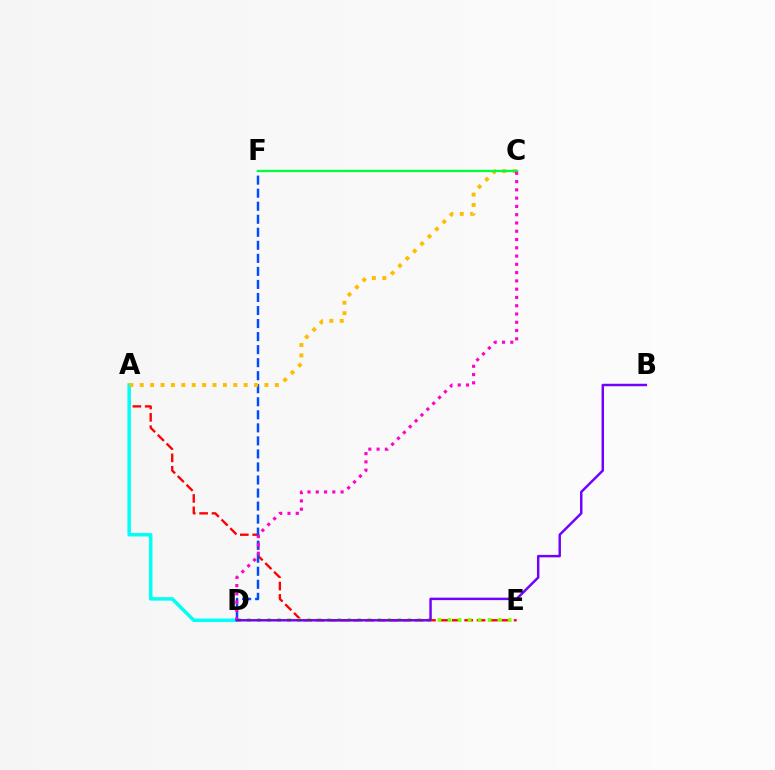{('A', 'E'): [{'color': '#ff0000', 'line_style': 'dashed', 'thickness': 1.68}], ('D', 'F'): [{'color': '#004bff', 'line_style': 'dashed', 'thickness': 1.77}], ('A', 'D'): [{'color': '#00fff6', 'line_style': 'solid', 'thickness': 2.52}], ('D', 'E'): [{'color': '#84ff00', 'line_style': 'dotted', 'thickness': 2.73}], ('A', 'C'): [{'color': '#ffbd00', 'line_style': 'dotted', 'thickness': 2.82}], ('C', 'F'): [{'color': '#00ff39', 'line_style': 'solid', 'thickness': 1.66}], ('C', 'D'): [{'color': '#ff00cf', 'line_style': 'dotted', 'thickness': 2.25}], ('B', 'D'): [{'color': '#7200ff', 'line_style': 'solid', 'thickness': 1.76}]}